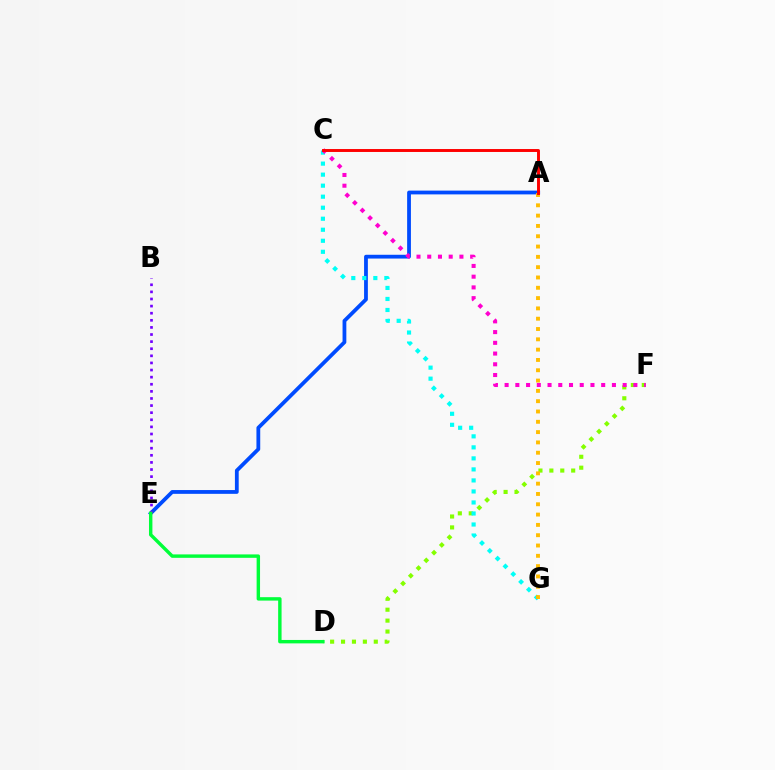{('D', 'F'): [{'color': '#84ff00', 'line_style': 'dotted', 'thickness': 2.97}], ('A', 'E'): [{'color': '#004bff', 'line_style': 'solid', 'thickness': 2.73}], ('C', 'G'): [{'color': '#00fff6', 'line_style': 'dotted', 'thickness': 2.99}], ('A', 'G'): [{'color': '#ffbd00', 'line_style': 'dotted', 'thickness': 2.8}], ('B', 'E'): [{'color': '#7200ff', 'line_style': 'dotted', 'thickness': 1.93}], ('C', 'F'): [{'color': '#ff00cf', 'line_style': 'dotted', 'thickness': 2.92}], ('A', 'C'): [{'color': '#ff0000', 'line_style': 'solid', 'thickness': 2.11}], ('D', 'E'): [{'color': '#00ff39', 'line_style': 'solid', 'thickness': 2.46}]}